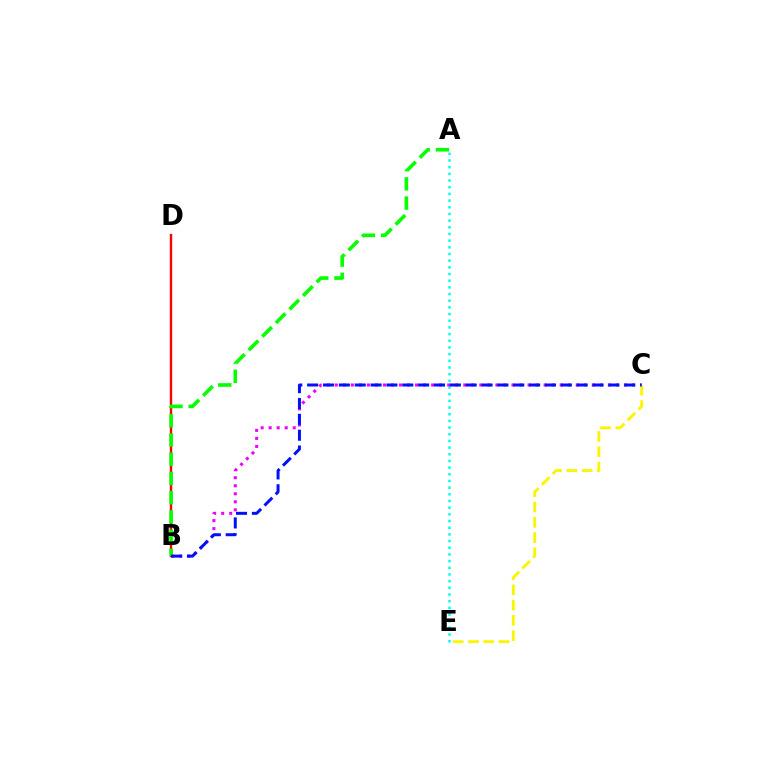{('B', 'D'): [{'color': '#ff0000', 'line_style': 'solid', 'thickness': 1.72}], ('A', 'E'): [{'color': '#00fff6', 'line_style': 'dotted', 'thickness': 1.81}], ('B', 'C'): [{'color': '#ee00ff', 'line_style': 'dotted', 'thickness': 2.18}, {'color': '#0010ff', 'line_style': 'dashed', 'thickness': 2.15}], ('C', 'E'): [{'color': '#fcf500', 'line_style': 'dashed', 'thickness': 2.08}], ('A', 'B'): [{'color': '#08ff00', 'line_style': 'dashed', 'thickness': 2.61}]}